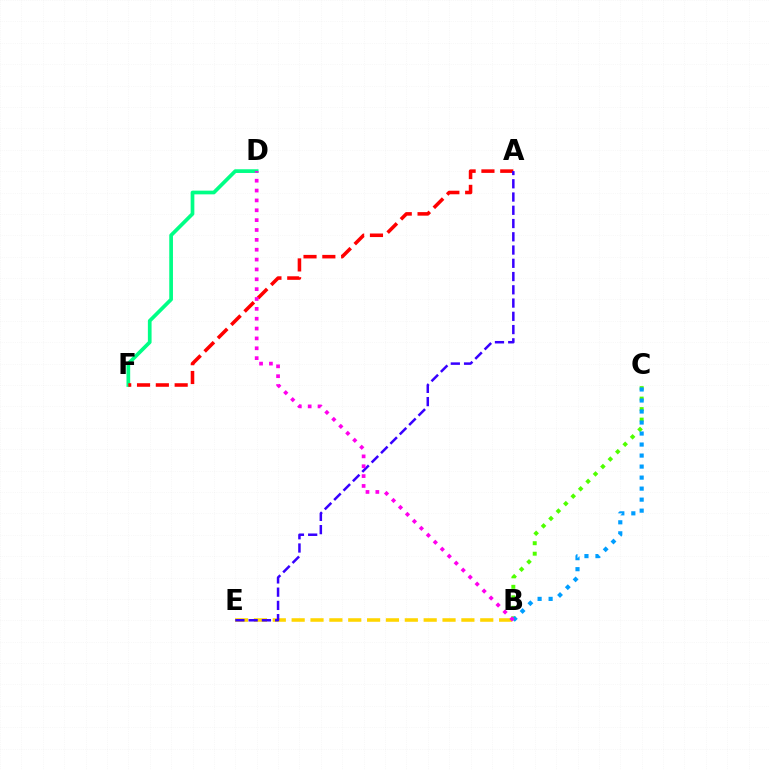{('D', 'F'): [{'color': '#00ff86', 'line_style': 'solid', 'thickness': 2.67}], ('A', 'F'): [{'color': '#ff0000', 'line_style': 'dashed', 'thickness': 2.56}], ('B', 'C'): [{'color': '#4fff00', 'line_style': 'dotted', 'thickness': 2.85}, {'color': '#009eff', 'line_style': 'dotted', 'thickness': 2.99}], ('B', 'E'): [{'color': '#ffd500', 'line_style': 'dashed', 'thickness': 2.56}], ('A', 'E'): [{'color': '#3700ff', 'line_style': 'dashed', 'thickness': 1.8}], ('B', 'D'): [{'color': '#ff00ed', 'line_style': 'dotted', 'thickness': 2.68}]}